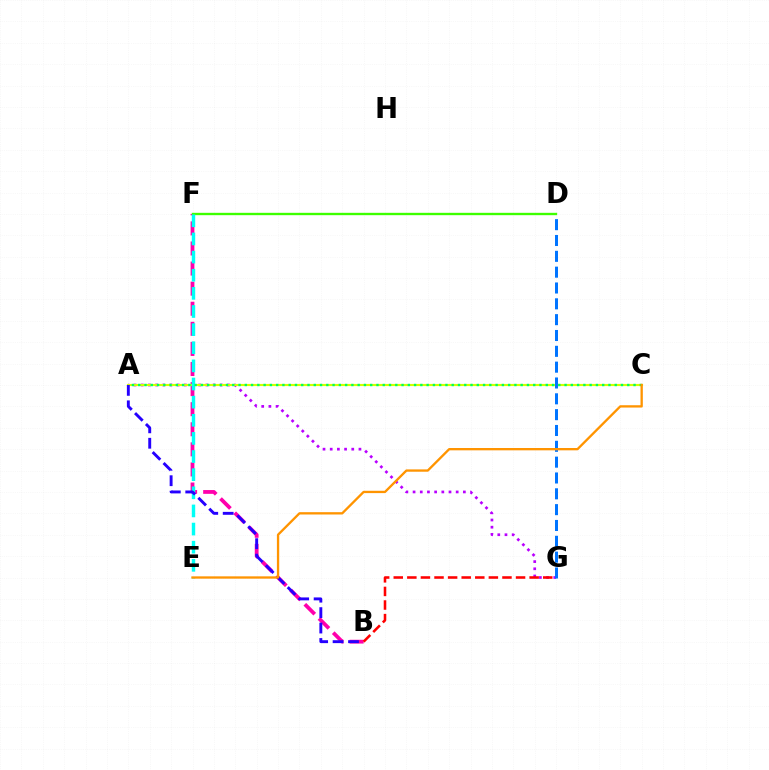{('A', 'G'): [{'color': '#b900ff', 'line_style': 'dotted', 'thickness': 1.95}], ('B', 'F'): [{'color': '#ff00ac', 'line_style': 'dashed', 'thickness': 2.73}], ('A', 'C'): [{'color': '#d1ff00', 'line_style': 'solid', 'thickness': 1.54}, {'color': '#00ff5c', 'line_style': 'dotted', 'thickness': 1.7}], ('D', 'G'): [{'color': '#0074ff', 'line_style': 'dashed', 'thickness': 2.15}], ('D', 'F'): [{'color': '#3dff00', 'line_style': 'solid', 'thickness': 1.7}], ('E', 'F'): [{'color': '#00fff6', 'line_style': 'dashed', 'thickness': 2.46}], ('A', 'B'): [{'color': '#2500ff', 'line_style': 'dashed', 'thickness': 2.1}], ('C', 'E'): [{'color': '#ff9400', 'line_style': 'solid', 'thickness': 1.67}], ('B', 'G'): [{'color': '#ff0000', 'line_style': 'dashed', 'thickness': 1.85}]}